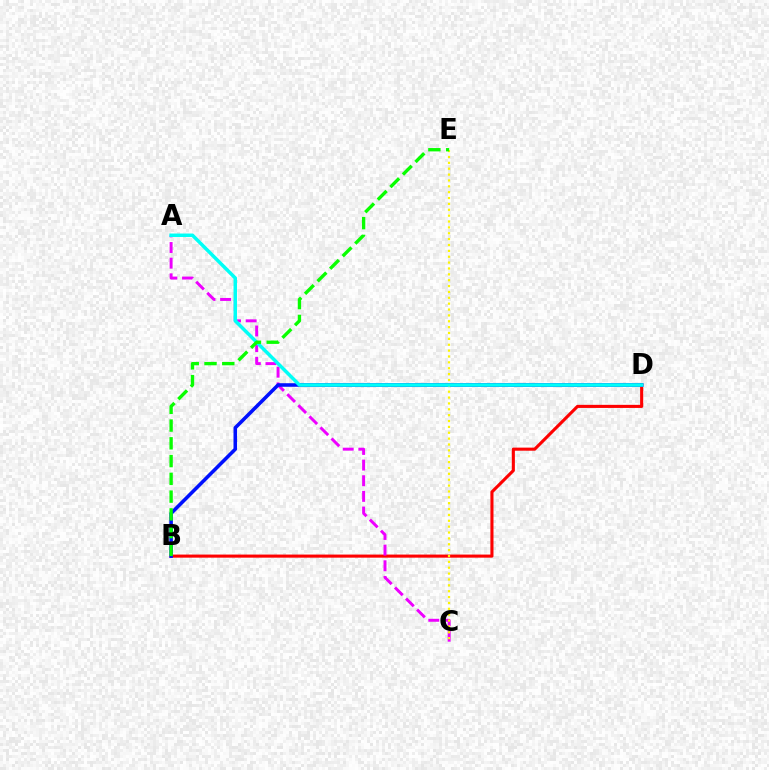{('B', 'D'): [{'color': '#ff0000', 'line_style': 'solid', 'thickness': 2.22}, {'color': '#0010ff', 'line_style': 'solid', 'thickness': 2.57}], ('A', 'C'): [{'color': '#ee00ff', 'line_style': 'dashed', 'thickness': 2.13}], ('C', 'E'): [{'color': '#fcf500', 'line_style': 'dotted', 'thickness': 1.59}], ('A', 'D'): [{'color': '#00fff6', 'line_style': 'solid', 'thickness': 2.51}], ('B', 'E'): [{'color': '#08ff00', 'line_style': 'dashed', 'thickness': 2.41}]}